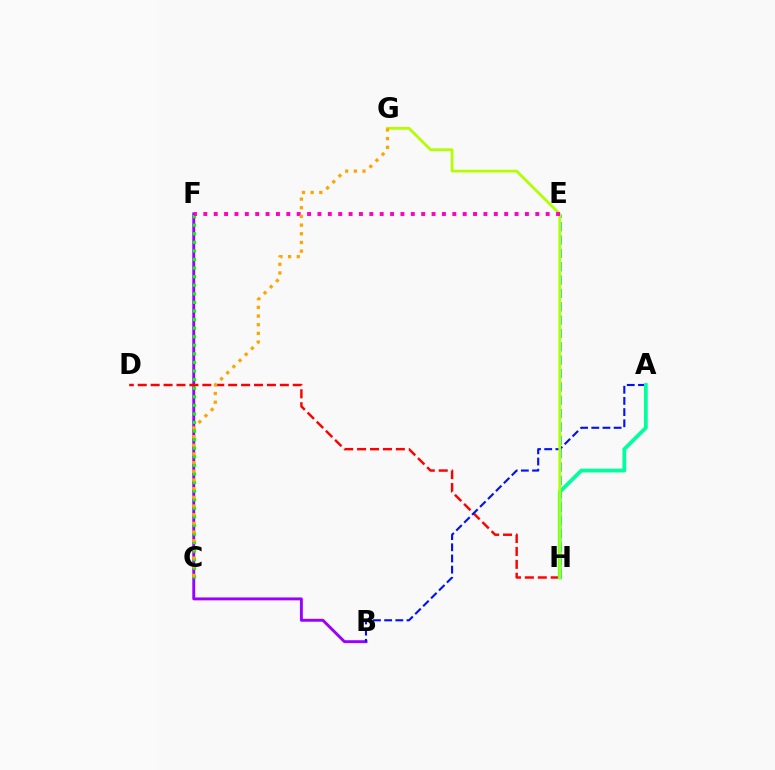{('B', 'F'): [{'color': '#9b00ff', 'line_style': 'solid', 'thickness': 2.1}], ('E', 'H'): [{'color': '#00b5ff', 'line_style': 'dashed', 'thickness': 1.81}], ('D', 'H'): [{'color': '#ff0000', 'line_style': 'dashed', 'thickness': 1.76}], ('C', 'F'): [{'color': '#08ff00', 'line_style': 'dotted', 'thickness': 2.33}], ('A', 'B'): [{'color': '#0010ff', 'line_style': 'dashed', 'thickness': 1.52}], ('A', 'H'): [{'color': '#00ff9d', 'line_style': 'solid', 'thickness': 2.72}], ('G', 'H'): [{'color': '#b3ff00', 'line_style': 'solid', 'thickness': 2.0}], ('E', 'F'): [{'color': '#ff00bd', 'line_style': 'dotted', 'thickness': 2.82}], ('C', 'G'): [{'color': '#ffa500', 'line_style': 'dotted', 'thickness': 2.36}]}